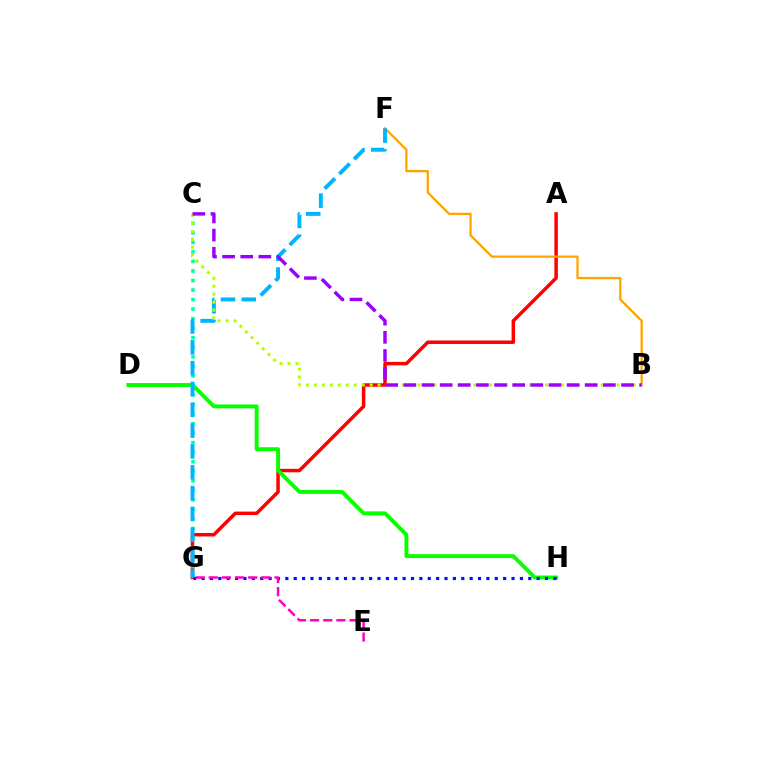{('A', 'G'): [{'color': '#ff0000', 'line_style': 'solid', 'thickness': 2.51}], ('D', 'H'): [{'color': '#08ff00', 'line_style': 'solid', 'thickness': 2.81}], ('C', 'G'): [{'color': '#00ff9d', 'line_style': 'dotted', 'thickness': 2.59}], ('B', 'F'): [{'color': '#ffa500', 'line_style': 'solid', 'thickness': 1.64}], ('G', 'H'): [{'color': '#0010ff', 'line_style': 'dotted', 'thickness': 2.28}], ('F', 'G'): [{'color': '#00b5ff', 'line_style': 'dashed', 'thickness': 2.83}], ('E', 'G'): [{'color': '#ff00bd', 'line_style': 'dashed', 'thickness': 1.79}], ('B', 'C'): [{'color': '#b3ff00', 'line_style': 'dotted', 'thickness': 2.16}, {'color': '#9b00ff', 'line_style': 'dashed', 'thickness': 2.46}]}